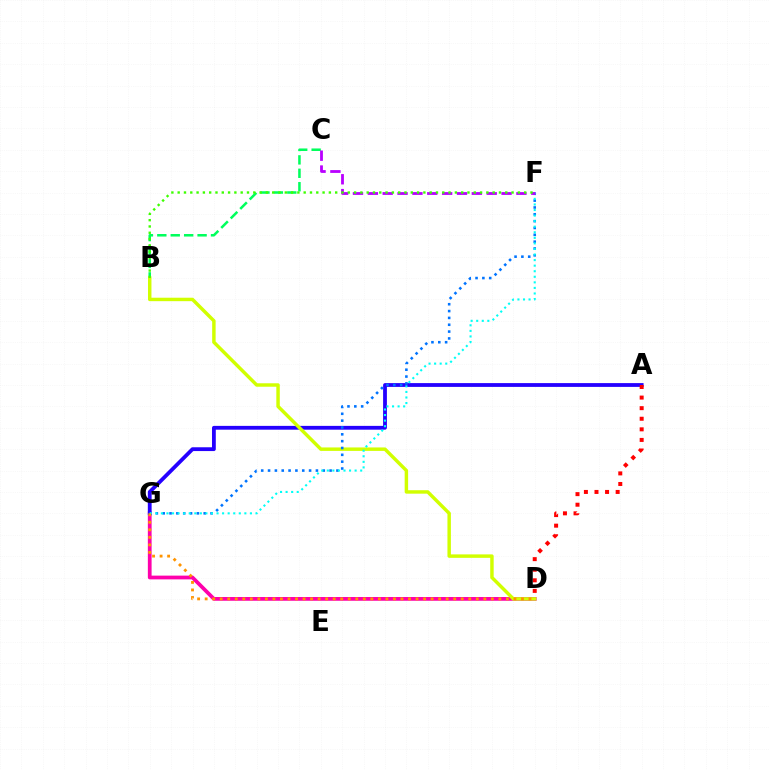{('B', 'C'): [{'color': '#00ff5c', 'line_style': 'dashed', 'thickness': 1.82}], ('D', 'G'): [{'color': '#ff00ac', 'line_style': 'solid', 'thickness': 2.7}, {'color': '#ff9400', 'line_style': 'dotted', 'thickness': 2.05}], ('A', 'G'): [{'color': '#2500ff', 'line_style': 'solid', 'thickness': 2.74}], ('B', 'D'): [{'color': '#d1ff00', 'line_style': 'solid', 'thickness': 2.49}], ('F', 'G'): [{'color': '#0074ff', 'line_style': 'dotted', 'thickness': 1.86}, {'color': '#00fff6', 'line_style': 'dotted', 'thickness': 1.51}], ('A', 'D'): [{'color': '#ff0000', 'line_style': 'dotted', 'thickness': 2.88}], ('C', 'F'): [{'color': '#b900ff', 'line_style': 'dashed', 'thickness': 2.02}], ('B', 'F'): [{'color': '#3dff00', 'line_style': 'dotted', 'thickness': 1.71}]}